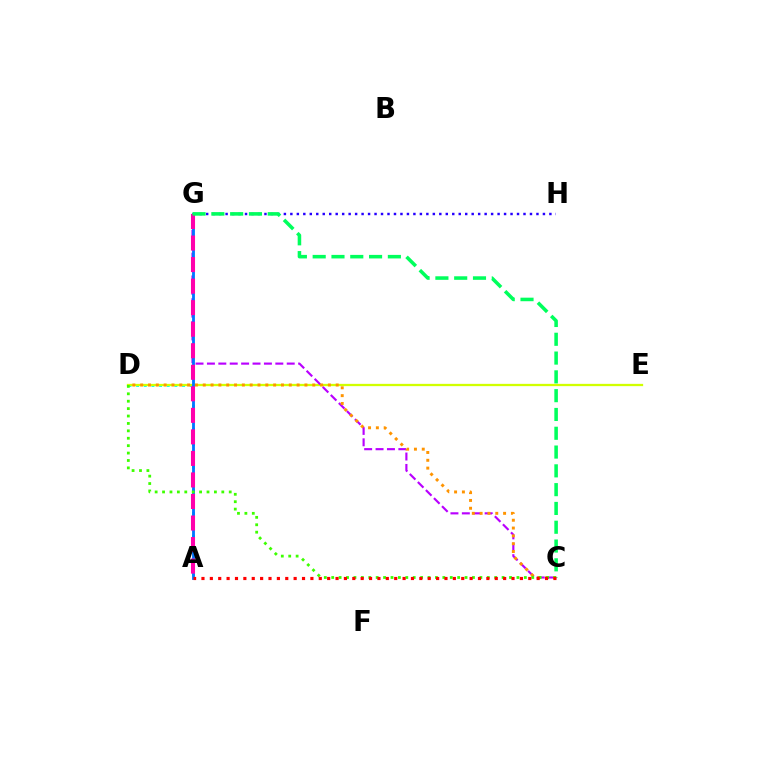{('A', 'D'): [{'color': '#00fff6', 'line_style': 'dotted', 'thickness': 2.08}], ('D', 'E'): [{'color': '#d1ff00', 'line_style': 'solid', 'thickness': 1.65}], ('C', 'G'): [{'color': '#b900ff', 'line_style': 'dashed', 'thickness': 1.55}, {'color': '#00ff5c', 'line_style': 'dashed', 'thickness': 2.55}], ('A', 'G'): [{'color': '#0074ff', 'line_style': 'solid', 'thickness': 2.03}, {'color': '#ff00ac', 'line_style': 'dashed', 'thickness': 2.93}], ('G', 'H'): [{'color': '#2500ff', 'line_style': 'dotted', 'thickness': 1.76}], ('C', 'D'): [{'color': '#ff9400', 'line_style': 'dotted', 'thickness': 2.13}, {'color': '#3dff00', 'line_style': 'dotted', 'thickness': 2.01}], ('A', 'C'): [{'color': '#ff0000', 'line_style': 'dotted', 'thickness': 2.28}]}